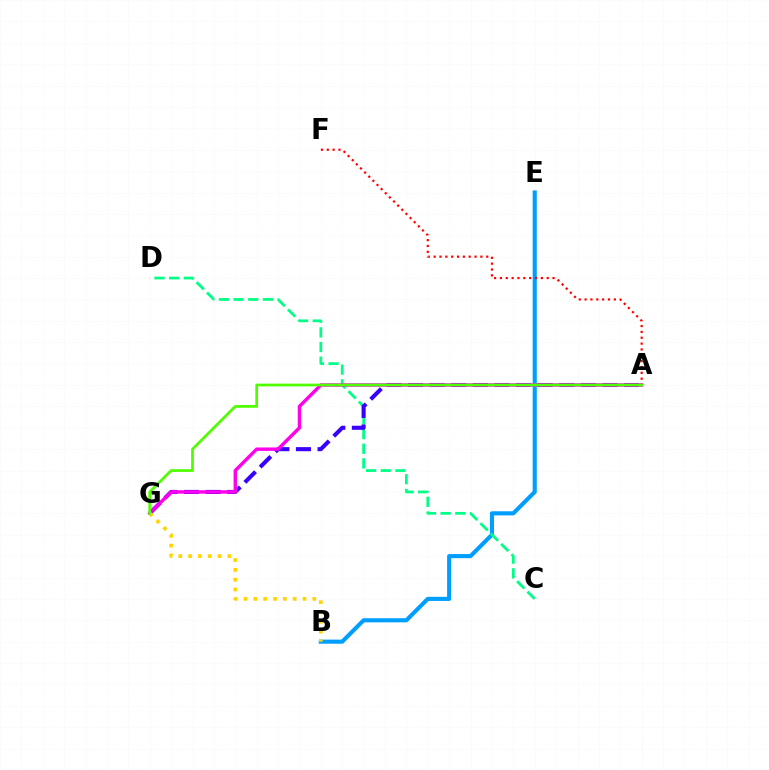{('B', 'E'): [{'color': '#009eff', 'line_style': 'solid', 'thickness': 2.96}], ('C', 'D'): [{'color': '#00ff86', 'line_style': 'dashed', 'thickness': 1.99}], ('A', 'F'): [{'color': '#ff0000', 'line_style': 'dotted', 'thickness': 1.59}], ('A', 'G'): [{'color': '#3700ff', 'line_style': 'dashed', 'thickness': 2.93}, {'color': '#ff00ed', 'line_style': 'solid', 'thickness': 2.46}, {'color': '#4fff00', 'line_style': 'solid', 'thickness': 1.96}], ('B', 'G'): [{'color': '#ffd500', 'line_style': 'dotted', 'thickness': 2.67}]}